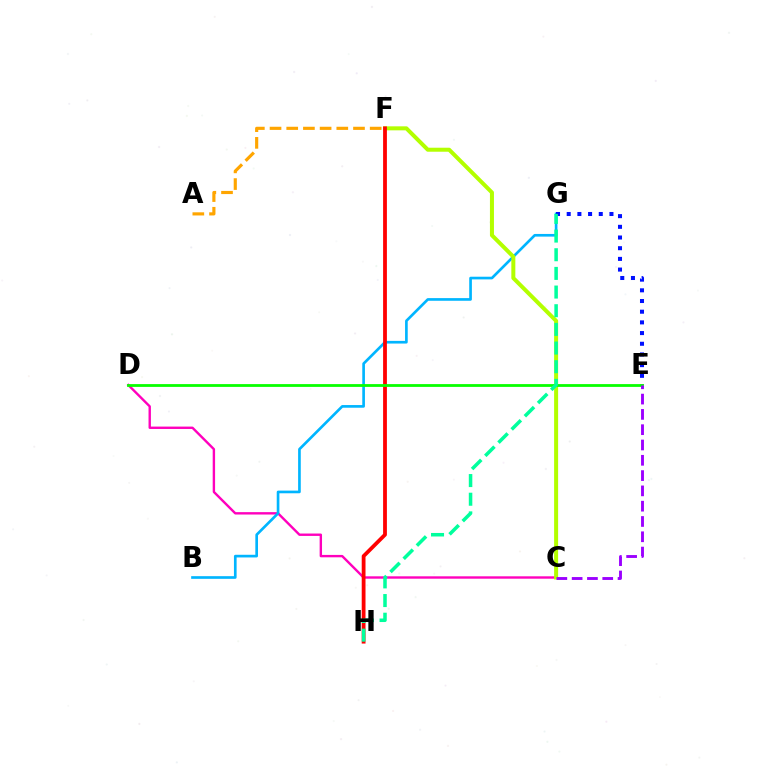{('C', 'D'): [{'color': '#ff00bd', 'line_style': 'solid', 'thickness': 1.72}], ('B', 'G'): [{'color': '#00b5ff', 'line_style': 'solid', 'thickness': 1.92}], ('C', 'F'): [{'color': '#b3ff00', 'line_style': 'solid', 'thickness': 2.88}], ('E', 'G'): [{'color': '#0010ff', 'line_style': 'dotted', 'thickness': 2.9}], ('F', 'H'): [{'color': '#ff0000', 'line_style': 'solid', 'thickness': 2.73}], ('D', 'E'): [{'color': '#08ff00', 'line_style': 'solid', 'thickness': 2.01}], ('C', 'E'): [{'color': '#9b00ff', 'line_style': 'dashed', 'thickness': 2.08}], ('A', 'F'): [{'color': '#ffa500', 'line_style': 'dashed', 'thickness': 2.27}], ('G', 'H'): [{'color': '#00ff9d', 'line_style': 'dashed', 'thickness': 2.54}]}